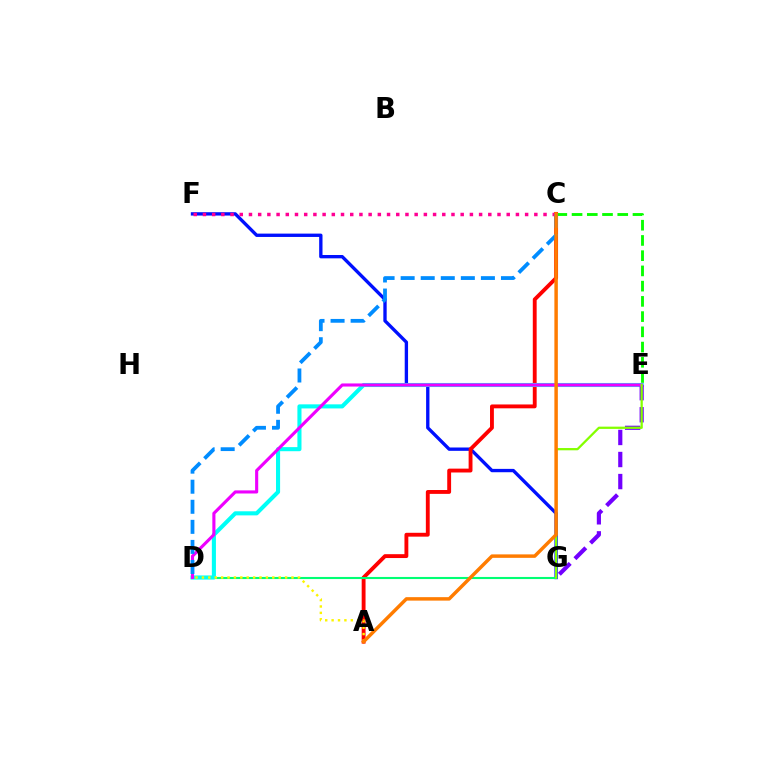{('F', 'G'): [{'color': '#0010ff', 'line_style': 'solid', 'thickness': 2.41}], ('A', 'C'): [{'color': '#ff0000', 'line_style': 'solid', 'thickness': 2.78}, {'color': '#ff7c00', 'line_style': 'solid', 'thickness': 2.5}], ('C', 'E'): [{'color': '#08ff00', 'line_style': 'dashed', 'thickness': 2.07}], ('D', 'G'): [{'color': '#00ff74', 'line_style': 'solid', 'thickness': 1.51}], ('D', 'E'): [{'color': '#00fff6', 'line_style': 'solid', 'thickness': 2.94}, {'color': '#ee00ff', 'line_style': 'solid', 'thickness': 2.24}], ('E', 'G'): [{'color': '#7200ff', 'line_style': 'dashed', 'thickness': 3.0}, {'color': '#84ff00', 'line_style': 'solid', 'thickness': 1.63}], ('C', 'F'): [{'color': '#ff0094', 'line_style': 'dotted', 'thickness': 2.5}], ('C', 'D'): [{'color': '#008cff', 'line_style': 'dashed', 'thickness': 2.73}], ('A', 'D'): [{'color': '#fcf500', 'line_style': 'dotted', 'thickness': 1.74}]}